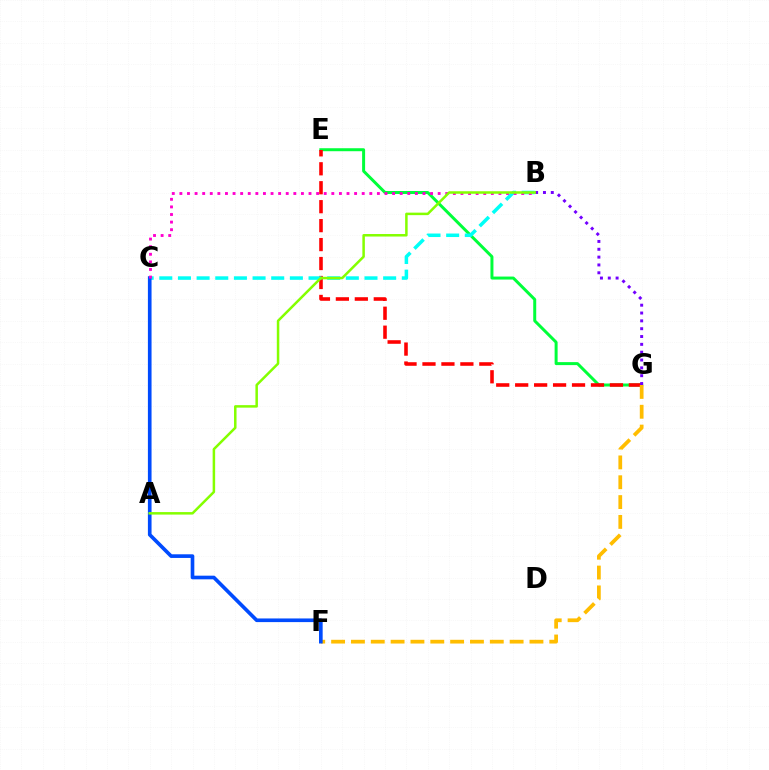{('E', 'G'): [{'color': '#00ff39', 'line_style': 'solid', 'thickness': 2.15}, {'color': '#ff0000', 'line_style': 'dashed', 'thickness': 2.57}], ('F', 'G'): [{'color': '#ffbd00', 'line_style': 'dashed', 'thickness': 2.69}], ('B', 'C'): [{'color': '#00fff6', 'line_style': 'dashed', 'thickness': 2.53}, {'color': '#ff00cf', 'line_style': 'dotted', 'thickness': 2.06}], ('C', 'F'): [{'color': '#004bff', 'line_style': 'solid', 'thickness': 2.63}], ('B', 'G'): [{'color': '#7200ff', 'line_style': 'dotted', 'thickness': 2.13}], ('A', 'B'): [{'color': '#84ff00', 'line_style': 'solid', 'thickness': 1.8}]}